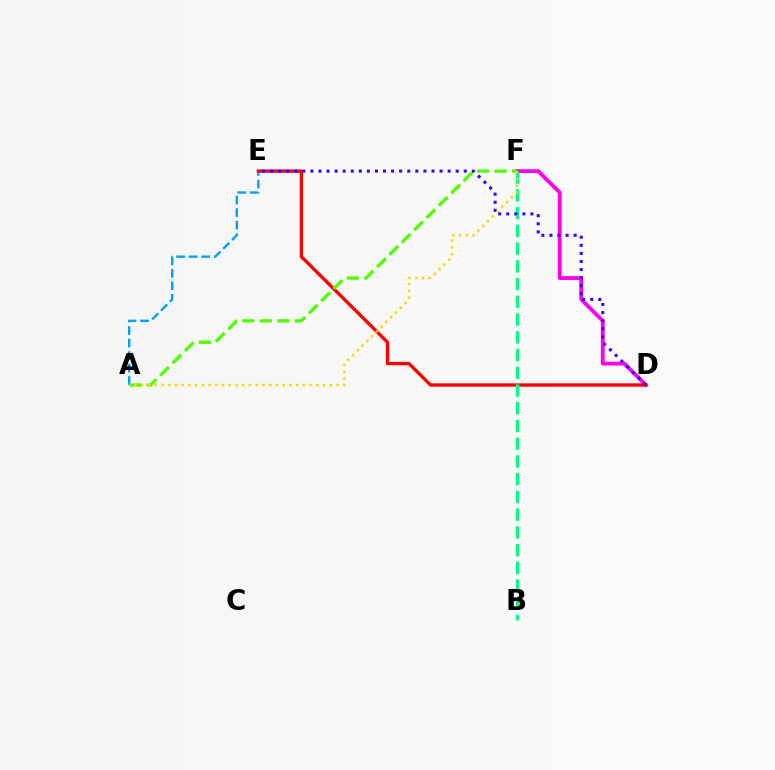{('A', 'E'): [{'color': '#009eff', 'line_style': 'dashed', 'thickness': 1.7}], ('D', 'F'): [{'color': '#ff00ed', 'line_style': 'solid', 'thickness': 2.75}], ('D', 'E'): [{'color': '#ff0000', 'line_style': 'solid', 'thickness': 2.4}, {'color': '#3700ff', 'line_style': 'dotted', 'thickness': 2.19}], ('B', 'F'): [{'color': '#00ff86', 'line_style': 'dashed', 'thickness': 2.41}], ('A', 'F'): [{'color': '#4fff00', 'line_style': 'dashed', 'thickness': 2.37}, {'color': '#ffd500', 'line_style': 'dotted', 'thickness': 1.83}]}